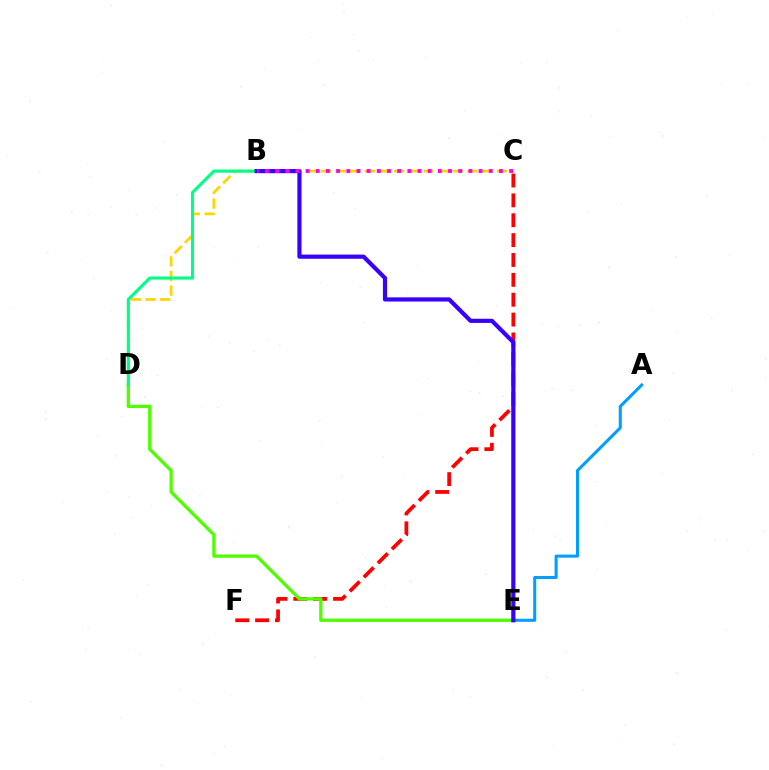{('C', 'D'): [{'color': '#ffd500', 'line_style': 'dashed', 'thickness': 1.99}], ('C', 'F'): [{'color': '#ff0000', 'line_style': 'dashed', 'thickness': 2.7}], ('A', 'E'): [{'color': '#009eff', 'line_style': 'solid', 'thickness': 2.19}], ('D', 'E'): [{'color': '#4fff00', 'line_style': 'solid', 'thickness': 2.37}], ('B', 'D'): [{'color': '#00ff86', 'line_style': 'solid', 'thickness': 2.24}], ('B', 'E'): [{'color': '#3700ff', 'line_style': 'solid', 'thickness': 3.0}], ('B', 'C'): [{'color': '#ff00ed', 'line_style': 'dotted', 'thickness': 2.77}]}